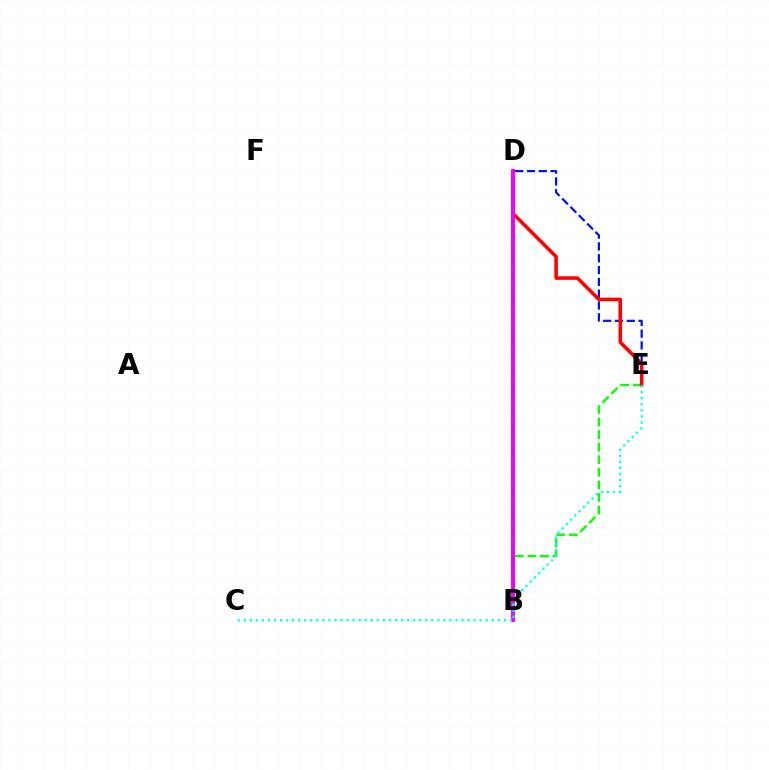{('B', 'E'): [{'color': '#08ff00', 'line_style': 'dashed', 'thickness': 1.71}], ('B', 'D'): [{'color': '#fcf500', 'line_style': 'dashed', 'thickness': 2.66}, {'color': '#ee00ff', 'line_style': 'solid', 'thickness': 2.81}], ('D', 'E'): [{'color': '#0010ff', 'line_style': 'dashed', 'thickness': 1.61}, {'color': '#ff0000', 'line_style': 'solid', 'thickness': 2.57}], ('C', 'E'): [{'color': '#00fff6', 'line_style': 'dotted', 'thickness': 1.64}]}